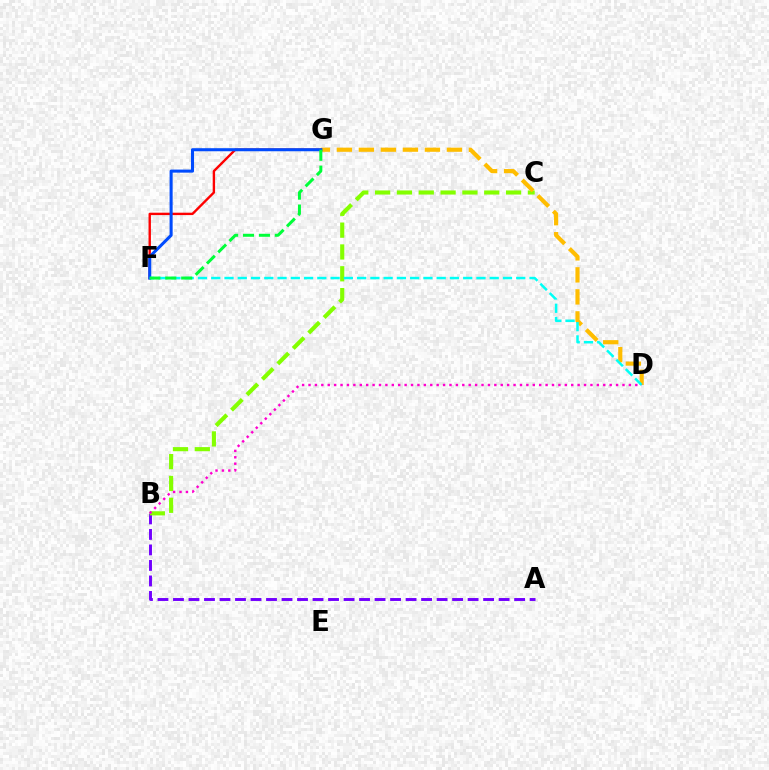{('A', 'B'): [{'color': '#7200ff', 'line_style': 'dashed', 'thickness': 2.11}], ('B', 'C'): [{'color': '#84ff00', 'line_style': 'dashed', 'thickness': 2.97}], ('D', 'G'): [{'color': '#ffbd00', 'line_style': 'dashed', 'thickness': 2.99}], ('F', 'G'): [{'color': '#ff0000', 'line_style': 'solid', 'thickness': 1.72}, {'color': '#004bff', 'line_style': 'solid', 'thickness': 2.2}, {'color': '#00ff39', 'line_style': 'dashed', 'thickness': 2.16}], ('D', 'F'): [{'color': '#00fff6', 'line_style': 'dashed', 'thickness': 1.8}], ('B', 'D'): [{'color': '#ff00cf', 'line_style': 'dotted', 'thickness': 1.74}]}